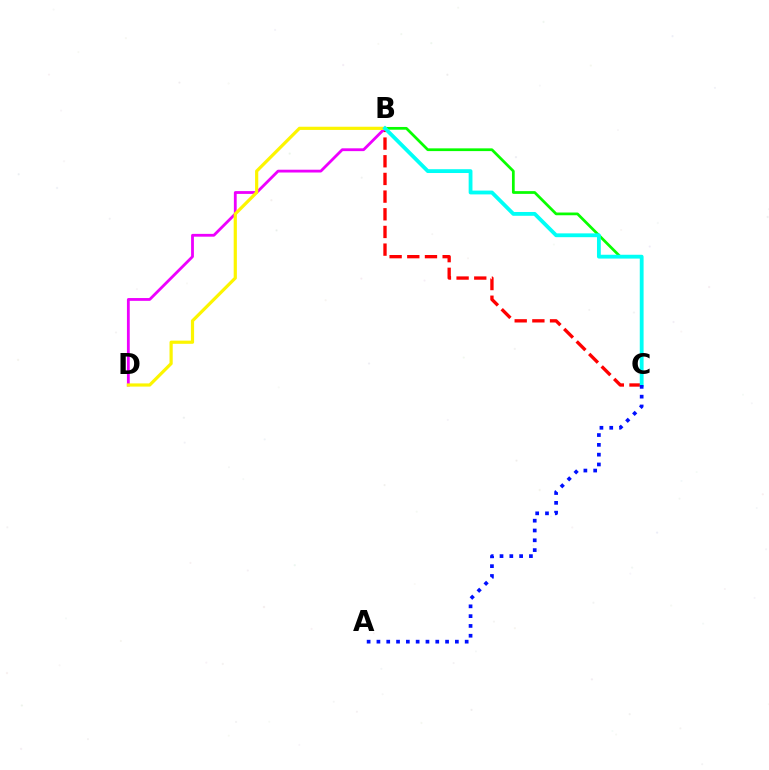{('B', 'C'): [{'color': '#ff0000', 'line_style': 'dashed', 'thickness': 2.4}, {'color': '#08ff00', 'line_style': 'solid', 'thickness': 1.97}, {'color': '#00fff6', 'line_style': 'solid', 'thickness': 2.74}], ('B', 'D'): [{'color': '#ee00ff', 'line_style': 'solid', 'thickness': 2.02}, {'color': '#fcf500', 'line_style': 'solid', 'thickness': 2.3}], ('A', 'C'): [{'color': '#0010ff', 'line_style': 'dotted', 'thickness': 2.66}]}